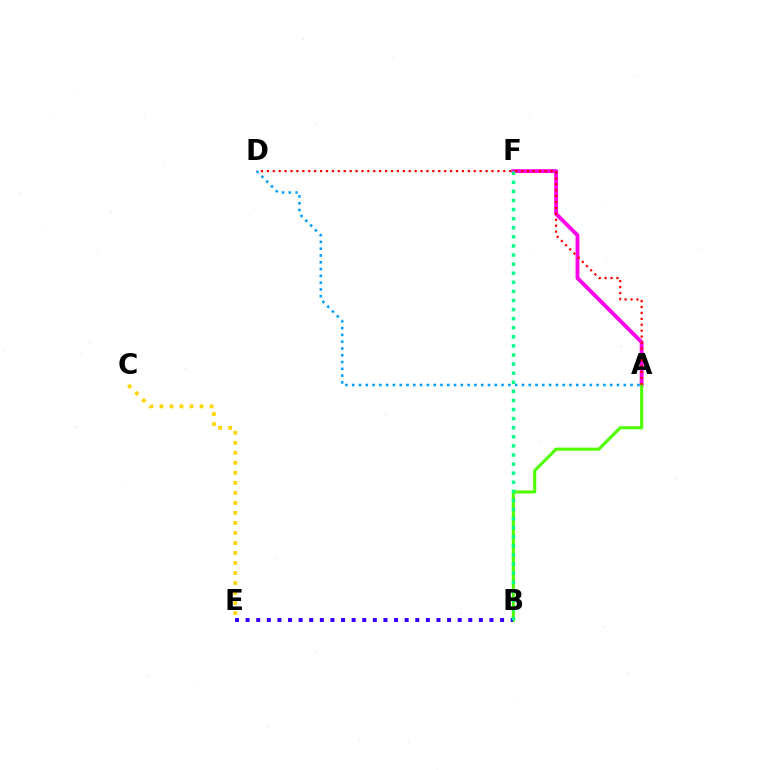{('A', 'F'): [{'color': '#ff00ed', 'line_style': 'solid', 'thickness': 2.79}], ('C', 'E'): [{'color': '#ffd500', 'line_style': 'dotted', 'thickness': 2.72}], ('A', 'B'): [{'color': '#4fff00', 'line_style': 'solid', 'thickness': 2.23}], ('B', 'E'): [{'color': '#3700ff', 'line_style': 'dotted', 'thickness': 2.88}], ('A', 'D'): [{'color': '#ff0000', 'line_style': 'dotted', 'thickness': 1.61}, {'color': '#009eff', 'line_style': 'dotted', 'thickness': 1.84}], ('B', 'F'): [{'color': '#00ff86', 'line_style': 'dotted', 'thickness': 2.47}]}